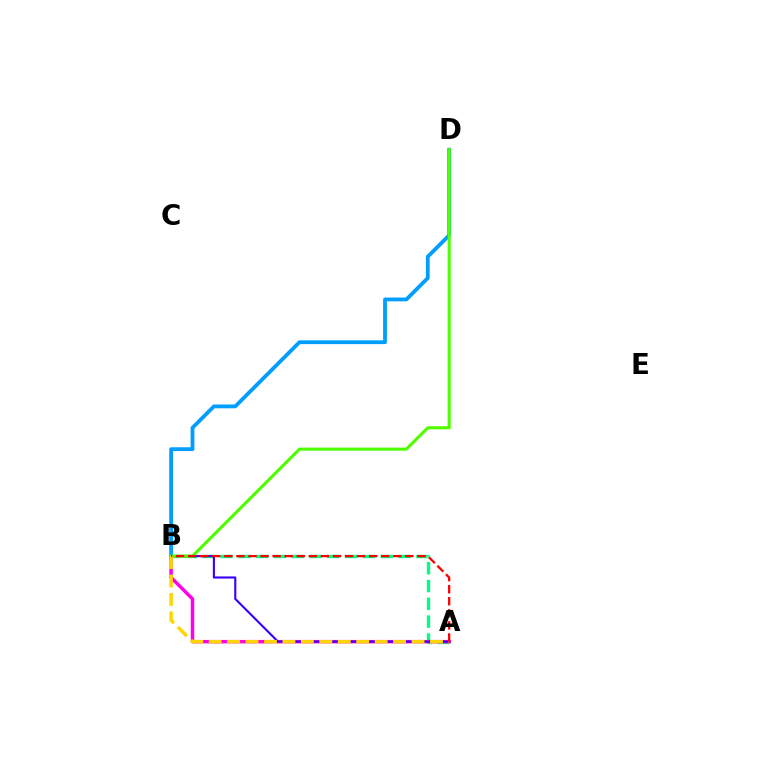{('A', 'B'): [{'color': '#00ff86', 'line_style': 'dashed', 'thickness': 2.42}, {'color': '#ff00ed', 'line_style': 'solid', 'thickness': 2.48}, {'color': '#3700ff', 'line_style': 'solid', 'thickness': 1.53}, {'color': '#ffd500', 'line_style': 'dashed', 'thickness': 2.51}, {'color': '#ff0000', 'line_style': 'dashed', 'thickness': 1.64}], ('B', 'D'): [{'color': '#009eff', 'line_style': 'solid', 'thickness': 2.74}, {'color': '#4fff00', 'line_style': 'solid', 'thickness': 2.23}]}